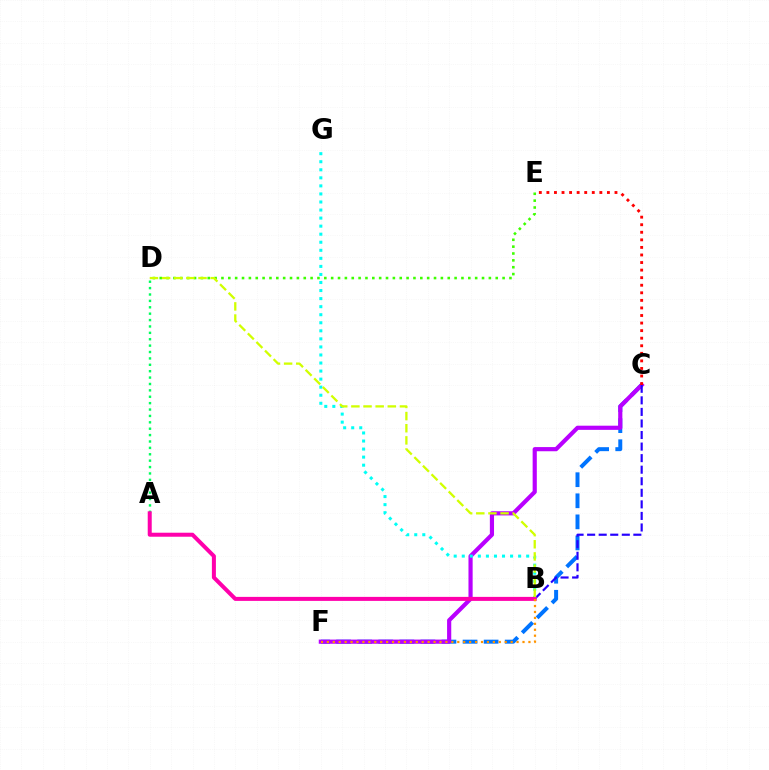{('C', 'F'): [{'color': '#0074ff', 'line_style': 'dashed', 'thickness': 2.86}, {'color': '#b900ff', 'line_style': 'solid', 'thickness': 3.0}], ('C', 'E'): [{'color': '#ff0000', 'line_style': 'dotted', 'thickness': 2.06}], ('D', 'E'): [{'color': '#3dff00', 'line_style': 'dotted', 'thickness': 1.86}], ('A', 'D'): [{'color': '#00ff5c', 'line_style': 'dotted', 'thickness': 1.74}], ('B', 'C'): [{'color': '#2500ff', 'line_style': 'dashed', 'thickness': 1.57}], ('B', 'G'): [{'color': '#00fff6', 'line_style': 'dotted', 'thickness': 2.19}], ('A', 'B'): [{'color': '#ff00ac', 'line_style': 'solid', 'thickness': 2.89}], ('B', 'F'): [{'color': '#ff9400', 'line_style': 'dotted', 'thickness': 1.61}], ('B', 'D'): [{'color': '#d1ff00', 'line_style': 'dashed', 'thickness': 1.65}]}